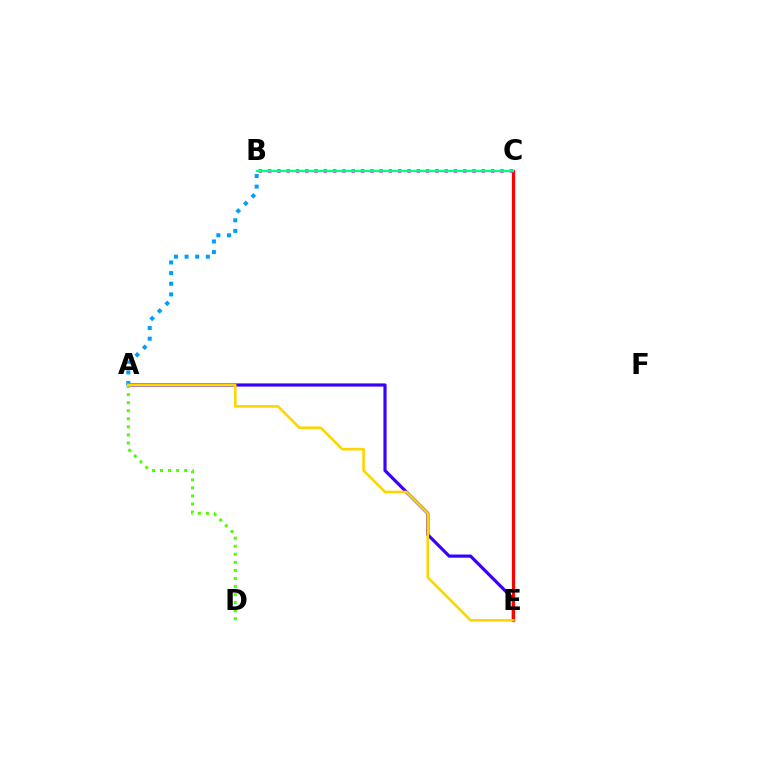{('A', 'E'): [{'color': '#3700ff', 'line_style': 'solid', 'thickness': 2.27}, {'color': '#ffd500', 'line_style': 'solid', 'thickness': 1.88}], ('A', 'D'): [{'color': '#4fff00', 'line_style': 'dotted', 'thickness': 2.19}], ('C', 'E'): [{'color': '#ff0000', 'line_style': 'solid', 'thickness': 2.33}], ('A', 'B'): [{'color': '#009eff', 'line_style': 'dotted', 'thickness': 2.89}], ('B', 'C'): [{'color': '#ff00ed', 'line_style': 'dotted', 'thickness': 2.53}, {'color': '#00ff86', 'line_style': 'solid', 'thickness': 1.7}]}